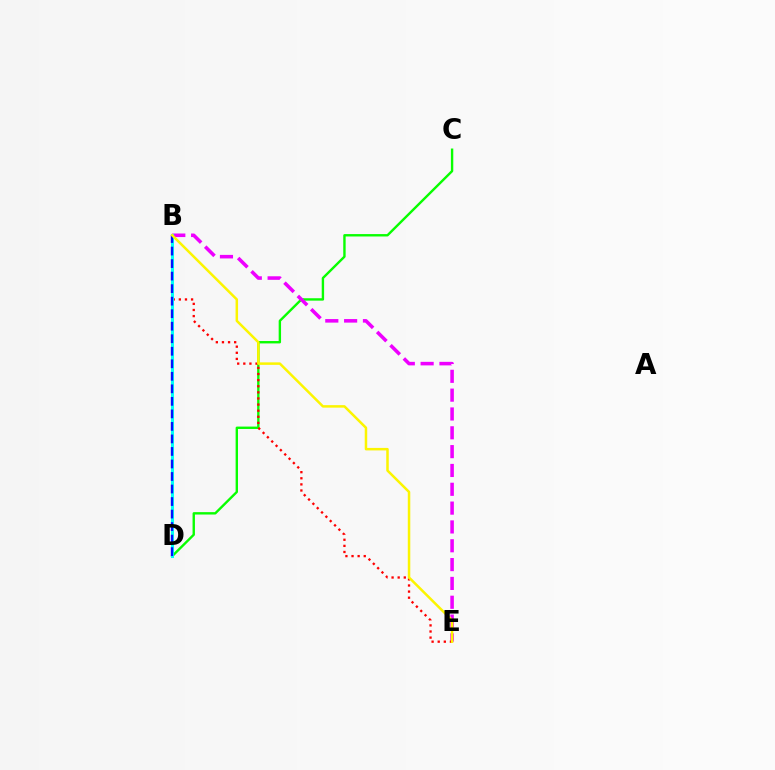{('C', 'D'): [{'color': '#08ff00', 'line_style': 'solid', 'thickness': 1.72}], ('B', 'E'): [{'color': '#ee00ff', 'line_style': 'dashed', 'thickness': 2.56}, {'color': '#ff0000', 'line_style': 'dotted', 'thickness': 1.66}, {'color': '#fcf500', 'line_style': 'solid', 'thickness': 1.8}], ('B', 'D'): [{'color': '#00fff6', 'line_style': 'solid', 'thickness': 2.2}, {'color': '#0010ff', 'line_style': 'dashed', 'thickness': 1.7}]}